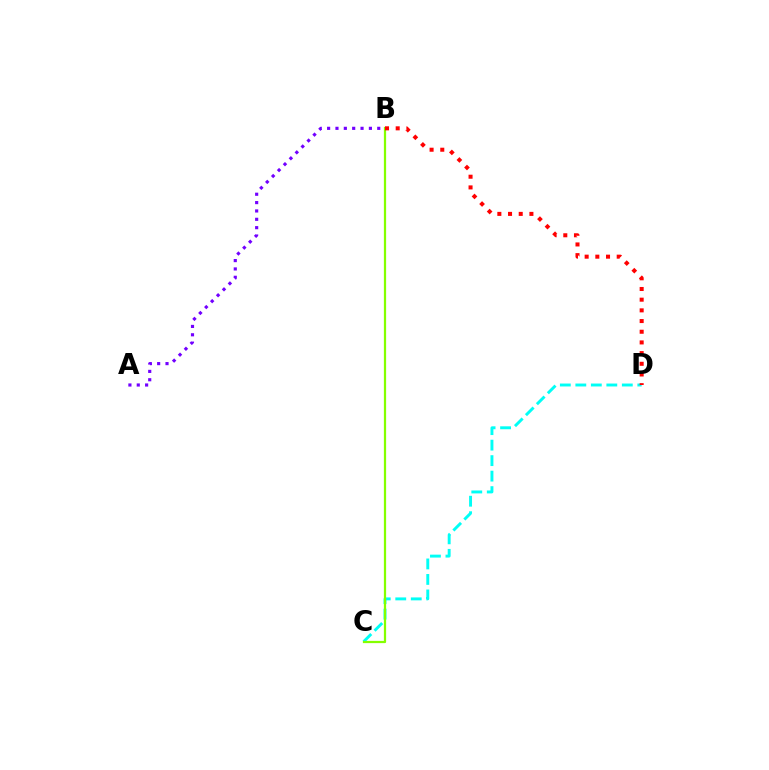{('C', 'D'): [{'color': '#00fff6', 'line_style': 'dashed', 'thickness': 2.1}], ('B', 'C'): [{'color': '#84ff00', 'line_style': 'solid', 'thickness': 1.61}], ('A', 'B'): [{'color': '#7200ff', 'line_style': 'dotted', 'thickness': 2.27}], ('B', 'D'): [{'color': '#ff0000', 'line_style': 'dotted', 'thickness': 2.9}]}